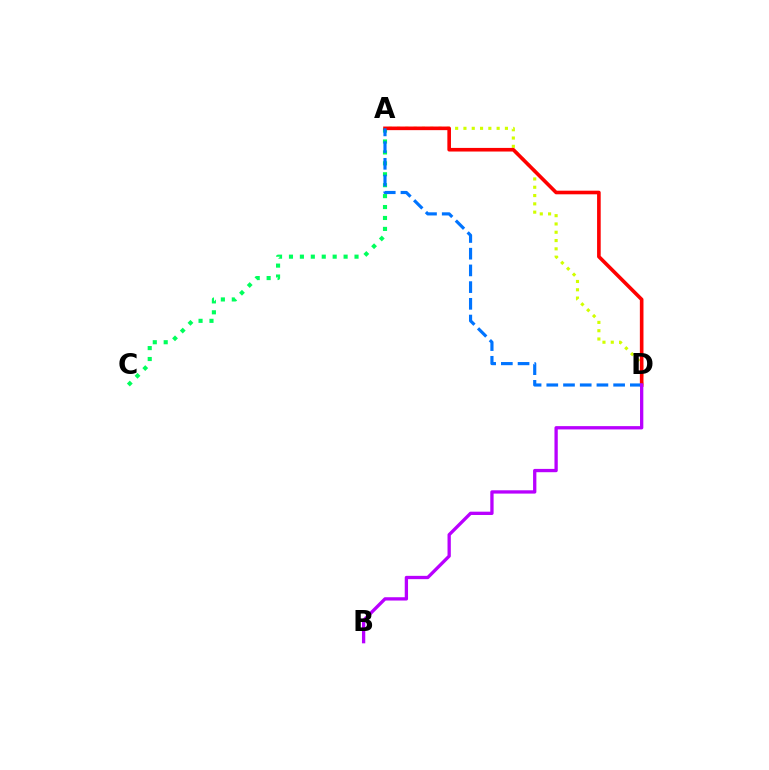{('A', 'C'): [{'color': '#00ff5c', 'line_style': 'dotted', 'thickness': 2.97}], ('A', 'D'): [{'color': '#d1ff00', 'line_style': 'dotted', 'thickness': 2.25}, {'color': '#ff0000', 'line_style': 'solid', 'thickness': 2.6}, {'color': '#0074ff', 'line_style': 'dashed', 'thickness': 2.27}], ('B', 'D'): [{'color': '#b900ff', 'line_style': 'solid', 'thickness': 2.38}]}